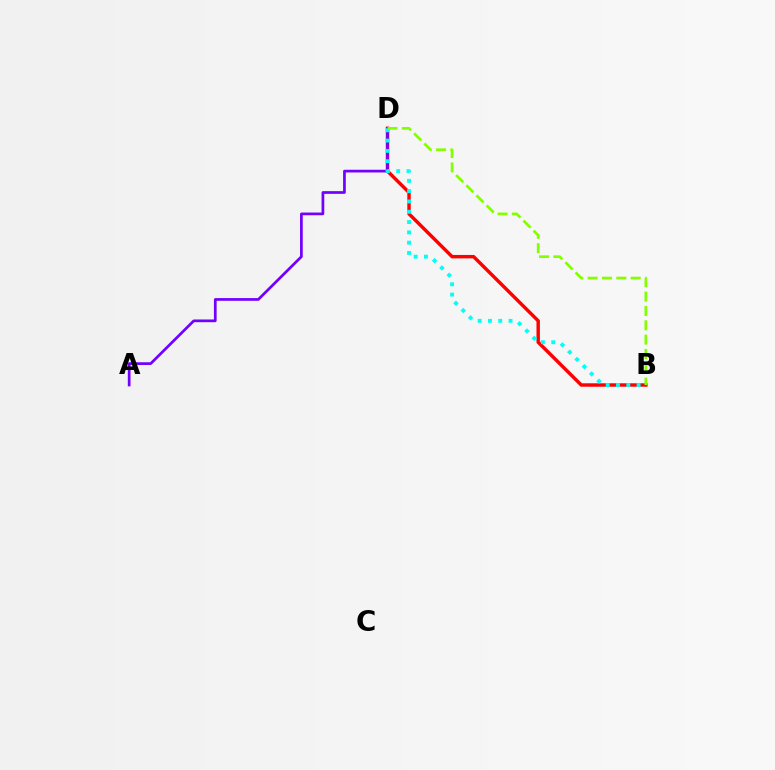{('B', 'D'): [{'color': '#ff0000', 'line_style': 'solid', 'thickness': 2.47}, {'color': '#00fff6', 'line_style': 'dotted', 'thickness': 2.8}, {'color': '#84ff00', 'line_style': 'dashed', 'thickness': 1.95}], ('A', 'D'): [{'color': '#7200ff', 'line_style': 'solid', 'thickness': 1.95}]}